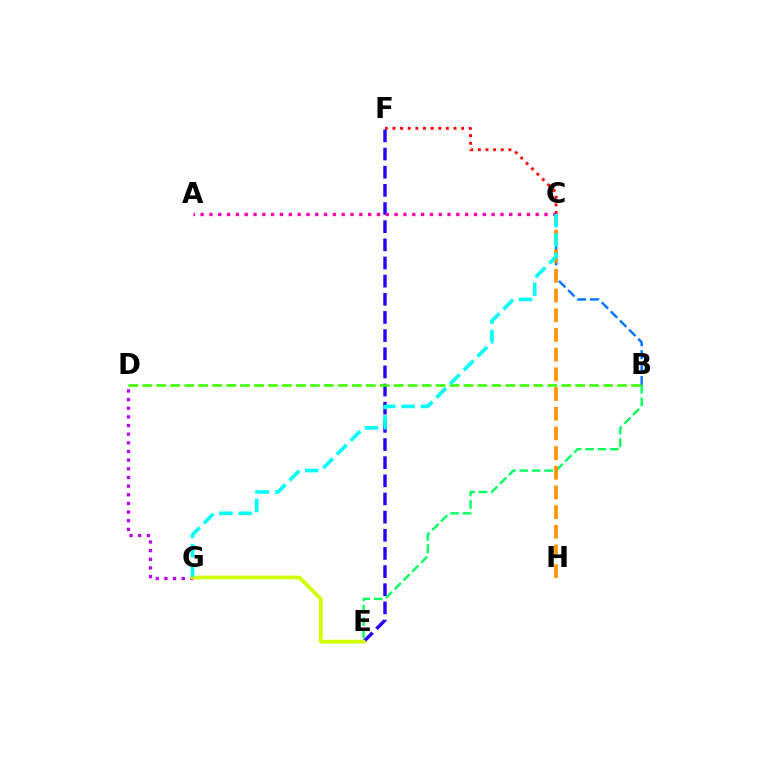{('C', 'F'): [{'color': '#ff0000', 'line_style': 'dotted', 'thickness': 2.07}], ('E', 'F'): [{'color': '#2500ff', 'line_style': 'dashed', 'thickness': 2.47}], ('B', 'E'): [{'color': '#00ff5c', 'line_style': 'dashed', 'thickness': 1.69}], ('B', 'C'): [{'color': '#0074ff', 'line_style': 'dashed', 'thickness': 1.75}], ('B', 'D'): [{'color': '#3dff00', 'line_style': 'dashed', 'thickness': 1.9}], ('D', 'G'): [{'color': '#b900ff', 'line_style': 'dotted', 'thickness': 2.35}], ('E', 'G'): [{'color': '#d1ff00', 'line_style': 'solid', 'thickness': 2.73}], ('C', 'H'): [{'color': '#ff9400', 'line_style': 'dashed', 'thickness': 2.67}], ('A', 'C'): [{'color': '#ff00ac', 'line_style': 'dotted', 'thickness': 2.4}], ('C', 'G'): [{'color': '#00fff6', 'line_style': 'dashed', 'thickness': 2.63}]}